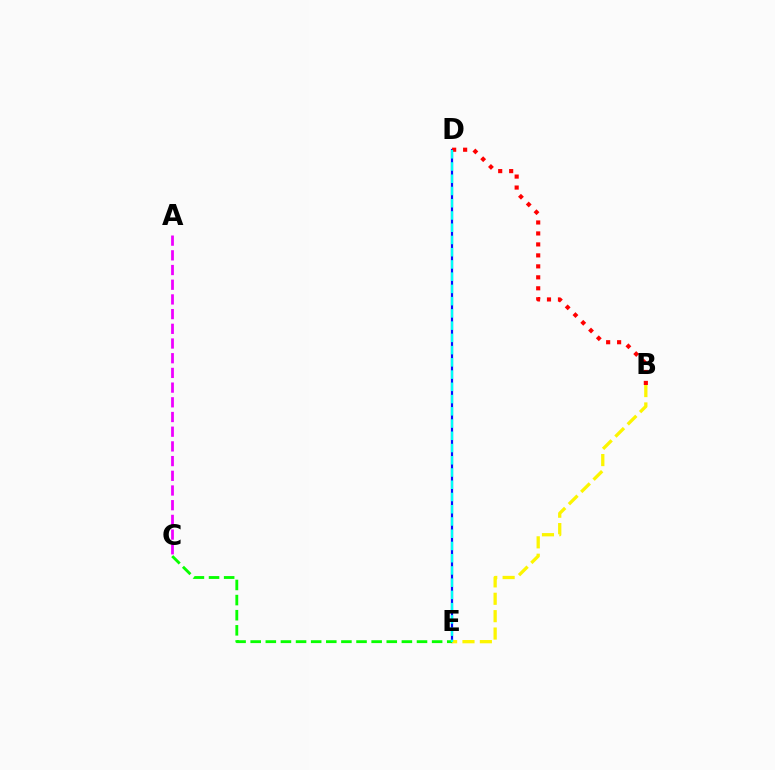{('A', 'C'): [{'color': '#ee00ff', 'line_style': 'dashed', 'thickness': 2.0}], ('D', 'E'): [{'color': '#0010ff', 'line_style': 'solid', 'thickness': 1.6}, {'color': '#00fff6', 'line_style': 'dashed', 'thickness': 1.66}], ('C', 'E'): [{'color': '#08ff00', 'line_style': 'dashed', 'thickness': 2.05}], ('B', 'D'): [{'color': '#ff0000', 'line_style': 'dotted', 'thickness': 2.98}], ('B', 'E'): [{'color': '#fcf500', 'line_style': 'dashed', 'thickness': 2.36}]}